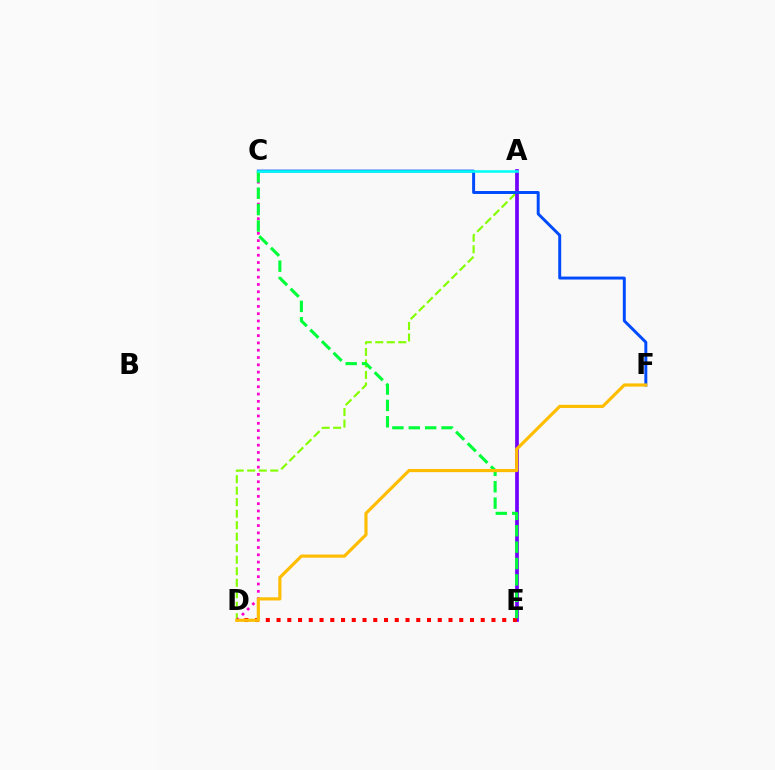{('A', 'D'): [{'color': '#84ff00', 'line_style': 'dashed', 'thickness': 1.56}], ('C', 'D'): [{'color': '#ff00cf', 'line_style': 'dotted', 'thickness': 1.99}], ('A', 'E'): [{'color': '#7200ff', 'line_style': 'solid', 'thickness': 2.66}], ('D', 'E'): [{'color': '#ff0000', 'line_style': 'dotted', 'thickness': 2.92}], ('C', 'F'): [{'color': '#004bff', 'line_style': 'solid', 'thickness': 2.13}], ('C', 'E'): [{'color': '#00ff39', 'line_style': 'dashed', 'thickness': 2.23}], ('D', 'F'): [{'color': '#ffbd00', 'line_style': 'solid', 'thickness': 2.27}], ('A', 'C'): [{'color': '#00fff6', 'line_style': 'solid', 'thickness': 1.85}]}